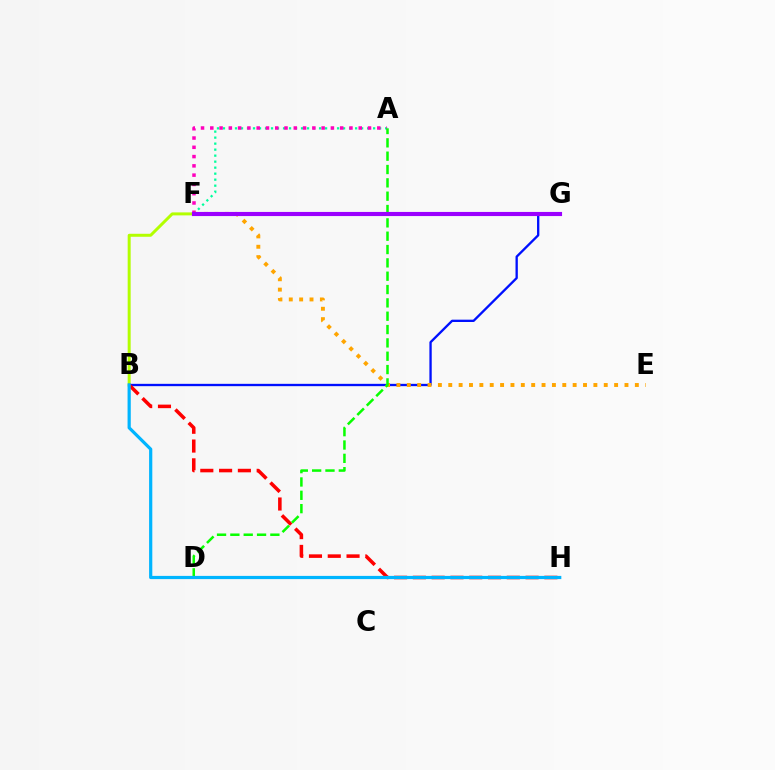{('A', 'F'): [{'color': '#00ff9d', 'line_style': 'dotted', 'thickness': 1.63}, {'color': '#ff00bd', 'line_style': 'dotted', 'thickness': 2.52}], ('B', 'F'): [{'color': '#b3ff00', 'line_style': 'solid', 'thickness': 2.15}], ('B', 'G'): [{'color': '#0010ff', 'line_style': 'solid', 'thickness': 1.67}], ('B', 'H'): [{'color': '#ff0000', 'line_style': 'dashed', 'thickness': 2.55}, {'color': '#00b5ff', 'line_style': 'solid', 'thickness': 2.31}], ('E', 'F'): [{'color': '#ffa500', 'line_style': 'dotted', 'thickness': 2.82}], ('A', 'D'): [{'color': '#08ff00', 'line_style': 'dashed', 'thickness': 1.81}], ('F', 'G'): [{'color': '#9b00ff', 'line_style': 'solid', 'thickness': 2.97}]}